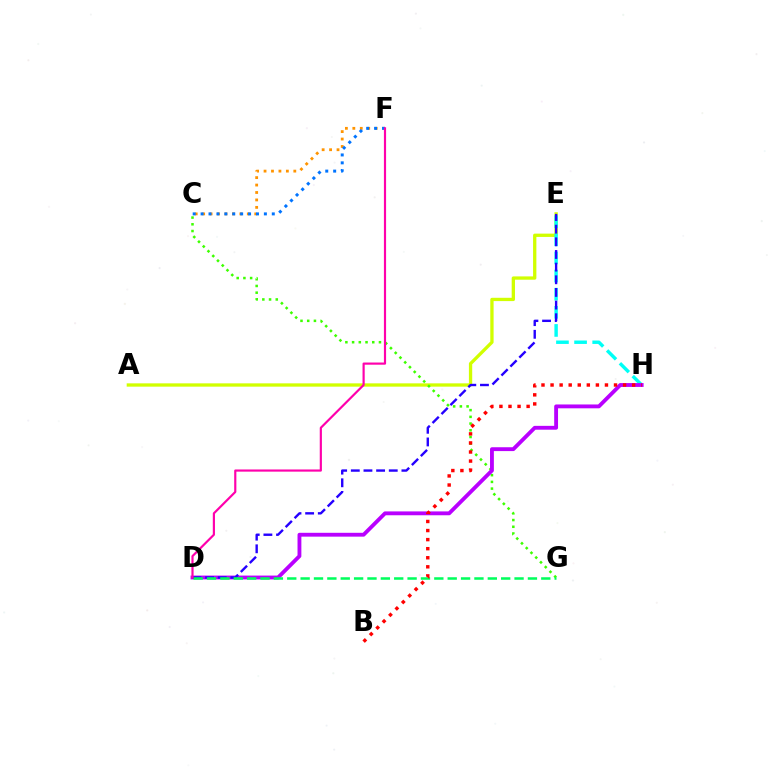{('A', 'E'): [{'color': '#d1ff00', 'line_style': 'solid', 'thickness': 2.38}], ('E', 'H'): [{'color': '#00fff6', 'line_style': 'dashed', 'thickness': 2.46}], ('C', 'F'): [{'color': '#ff9400', 'line_style': 'dotted', 'thickness': 2.02}, {'color': '#0074ff', 'line_style': 'dotted', 'thickness': 2.15}], ('C', 'G'): [{'color': '#3dff00', 'line_style': 'dotted', 'thickness': 1.83}], ('D', 'H'): [{'color': '#b900ff', 'line_style': 'solid', 'thickness': 2.77}], ('D', 'E'): [{'color': '#2500ff', 'line_style': 'dashed', 'thickness': 1.72}], ('D', 'G'): [{'color': '#00ff5c', 'line_style': 'dashed', 'thickness': 1.82}], ('D', 'F'): [{'color': '#ff00ac', 'line_style': 'solid', 'thickness': 1.56}], ('B', 'H'): [{'color': '#ff0000', 'line_style': 'dotted', 'thickness': 2.46}]}